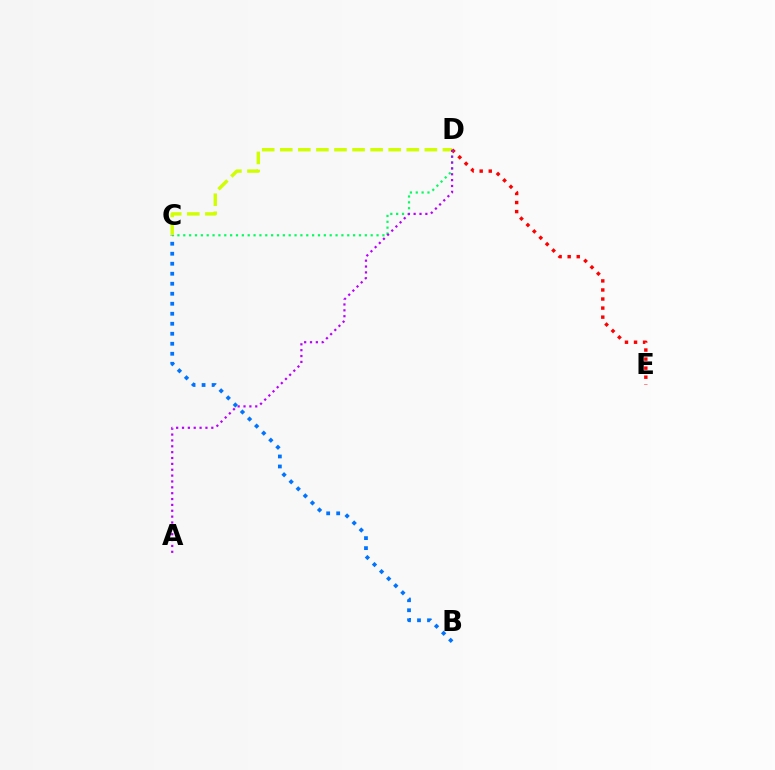{('D', 'E'): [{'color': '#ff0000', 'line_style': 'dotted', 'thickness': 2.46}], ('C', 'D'): [{'color': '#00ff5c', 'line_style': 'dotted', 'thickness': 1.59}, {'color': '#d1ff00', 'line_style': 'dashed', 'thickness': 2.46}], ('A', 'D'): [{'color': '#b900ff', 'line_style': 'dotted', 'thickness': 1.59}], ('B', 'C'): [{'color': '#0074ff', 'line_style': 'dotted', 'thickness': 2.72}]}